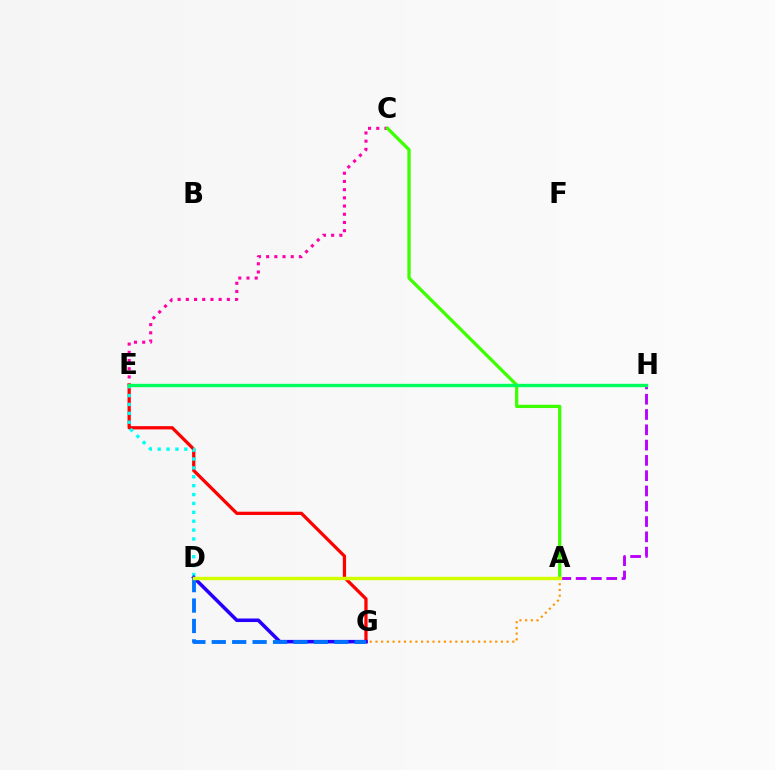{('A', 'H'): [{'color': '#b900ff', 'line_style': 'dashed', 'thickness': 2.08}], ('C', 'E'): [{'color': '#ff00ac', 'line_style': 'dotted', 'thickness': 2.23}], ('E', 'G'): [{'color': '#ff0000', 'line_style': 'solid', 'thickness': 2.34}], ('D', 'E'): [{'color': '#00fff6', 'line_style': 'dotted', 'thickness': 2.41}], ('A', 'C'): [{'color': '#3dff00', 'line_style': 'solid', 'thickness': 2.36}], ('E', 'H'): [{'color': '#00ff5c', 'line_style': 'solid', 'thickness': 2.44}], ('A', 'G'): [{'color': '#ff9400', 'line_style': 'dotted', 'thickness': 1.55}], ('D', 'G'): [{'color': '#2500ff', 'line_style': 'solid', 'thickness': 2.55}, {'color': '#0074ff', 'line_style': 'dashed', 'thickness': 2.77}], ('A', 'D'): [{'color': '#d1ff00', 'line_style': 'solid', 'thickness': 2.48}]}